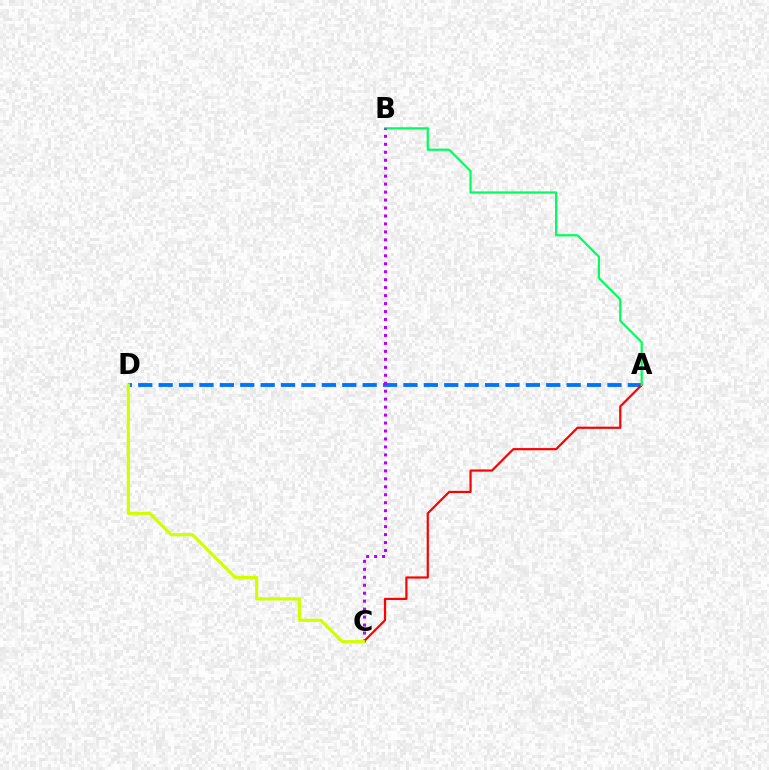{('A', 'D'): [{'color': '#0074ff', 'line_style': 'dashed', 'thickness': 2.77}], ('A', 'C'): [{'color': '#ff0000', 'line_style': 'solid', 'thickness': 1.57}], ('A', 'B'): [{'color': '#00ff5c', 'line_style': 'solid', 'thickness': 1.6}], ('B', 'C'): [{'color': '#b900ff', 'line_style': 'dotted', 'thickness': 2.16}], ('C', 'D'): [{'color': '#d1ff00', 'line_style': 'solid', 'thickness': 2.27}]}